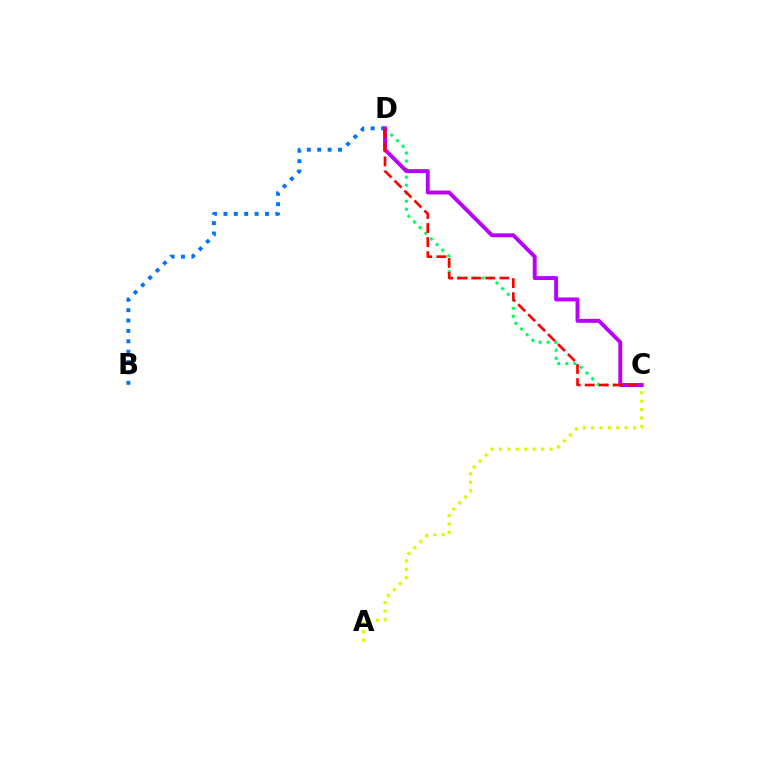{('A', 'C'): [{'color': '#d1ff00', 'line_style': 'dotted', 'thickness': 2.29}], ('C', 'D'): [{'color': '#00ff5c', 'line_style': 'dotted', 'thickness': 2.18}, {'color': '#b900ff', 'line_style': 'solid', 'thickness': 2.82}, {'color': '#ff0000', 'line_style': 'dashed', 'thickness': 1.91}], ('B', 'D'): [{'color': '#0074ff', 'line_style': 'dotted', 'thickness': 2.82}]}